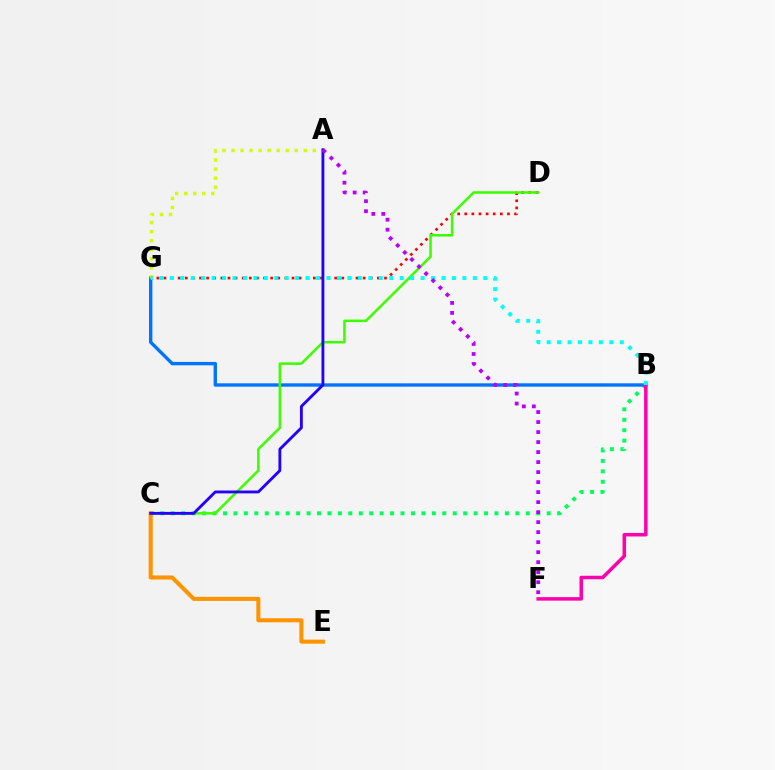{('D', 'G'): [{'color': '#ff0000', 'line_style': 'dotted', 'thickness': 1.93}], ('B', 'C'): [{'color': '#00ff5c', 'line_style': 'dotted', 'thickness': 2.84}], ('C', 'E'): [{'color': '#ff9400', 'line_style': 'solid', 'thickness': 2.93}], ('B', 'G'): [{'color': '#0074ff', 'line_style': 'solid', 'thickness': 2.43}, {'color': '#00fff6', 'line_style': 'dotted', 'thickness': 2.84}], ('C', 'D'): [{'color': '#3dff00', 'line_style': 'solid', 'thickness': 1.83}], ('A', 'G'): [{'color': '#d1ff00', 'line_style': 'dotted', 'thickness': 2.45}], ('A', 'C'): [{'color': '#2500ff', 'line_style': 'solid', 'thickness': 2.05}], ('B', 'F'): [{'color': '#ff00ac', 'line_style': 'solid', 'thickness': 2.52}], ('A', 'F'): [{'color': '#b900ff', 'line_style': 'dotted', 'thickness': 2.72}]}